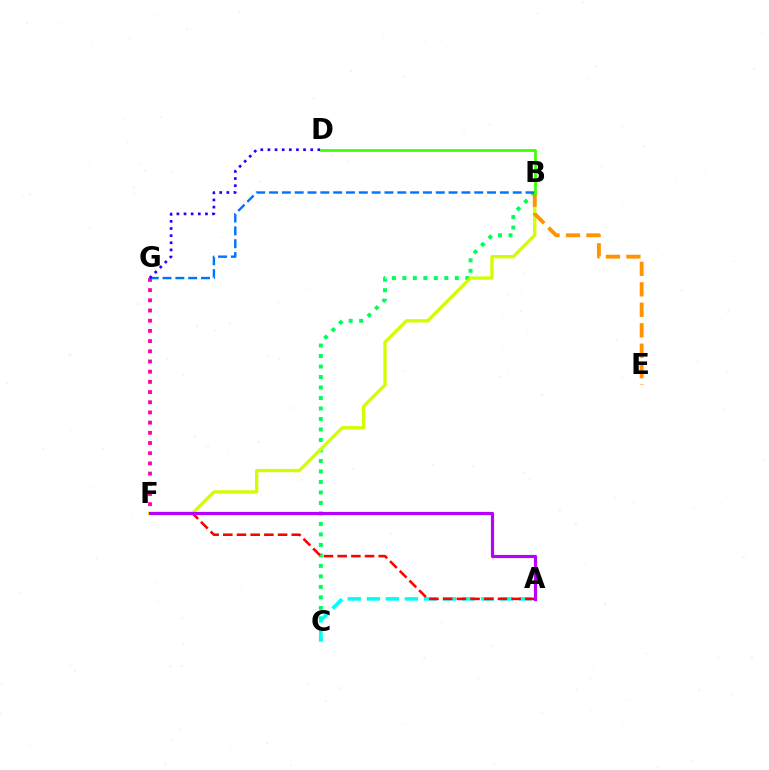{('B', 'C'): [{'color': '#00ff5c', 'line_style': 'dotted', 'thickness': 2.85}], ('F', 'G'): [{'color': '#ff00ac', 'line_style': 'dotted', 'thickness': 2.77}], ('B', 'F'): [{'color': '#d1ff00', 'line_style': 'solid', 'thickness': 2.4}], ('B', 'E'): [{'color': '#ff9400', 'line_style': 'dashed', 'thickness': 2.78}], ('B', 'G'): [{'color': '#0074ff', 'line_style': 'dashed', 'thickness': 1.74}], ('D', 'G'): [{'color': '#2500ff', 'line_style': 'dotted', 'thickness': 1.94}], ('A', 'C'): [{'color': '#00fff6', 'line_style': 'dashed', 'thickness': 2.58}], ('B', 'D'): [{'color': '#3dff00', 'line_style': 'solid', 'thickness': 1.97}], ('A', 'F'): [{'color': '#ff0000', 'line_style': 'dashed', 'thickness': 1.86}, {'color': '#b900ff', 'line_style': 'solid', 'thickness': 2.28}]}